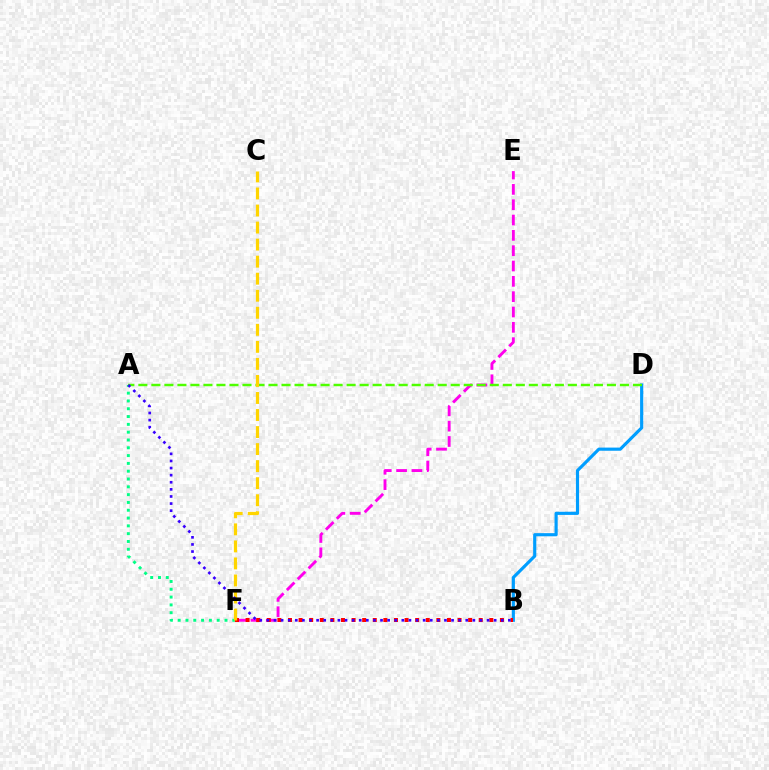{('E', 'F'): [{'color': '#ff00ed', 'line_style': 'dashed', 'thickness': 2.08}], ('B', 'D'): [{'color': '#009eff', 'line_style': 'solid', 'thickness': 2.27}], ('A', 'F'): [{'color': '#00ff86', 'line_style': 'dotted', 'thickness': 2.12}], ('B', 'F'): [{'color': '#ff0000', 'line_style': 'dotted', 'thickness': 2.88}], ('A', 'D'): [{'color': '#4fff00', 'line_style': 'dashed', 'thickness': 1.77}], ('C', 'F'): [{'color': '#ffd500', 'line_style': 'dashed', 'thickness': 2.32}], ('A', 'B'): [{'color': '#3700ff', 'line_style': 'dotted', 'thickness': 1.93}]}